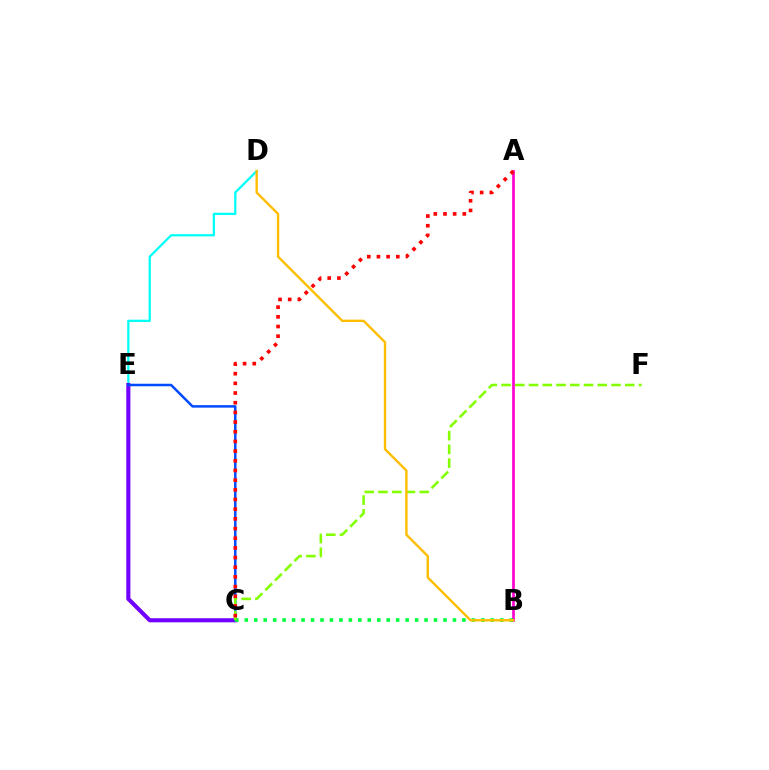{('D', 'E'): [{'color': '#00fff6', 'line_style': 'solid', 'thickness': 1.62}], ('C', 'E'): [{'color': '#7200ff', 'line_style': 'solid', 'thickness': 2.95}, {'color': '#004bff', 'line_style': 'solid', 'thickness': 1.8}], ('A', 'B'): [{'color': '#ff00cf', 'line_style': 'solid', 'thickness': 1.93}], ('B', 'C'): [{'color': '#00ff39', 'line_style': 'dotted', 'thickness': 2.57}], ('C', 'F'): [{'color': '#84ff00', 'line_style': 'dashed', 'thickness': 1.87}], ('A', 'C'): [{'color': '#ff0000', 'line_style': 'dotted', 'thickness': 2.63}], ('B', 'D'): [{'color': '#ffbd00', 'line_style': 'solid', 'thickness': 1.71}]}